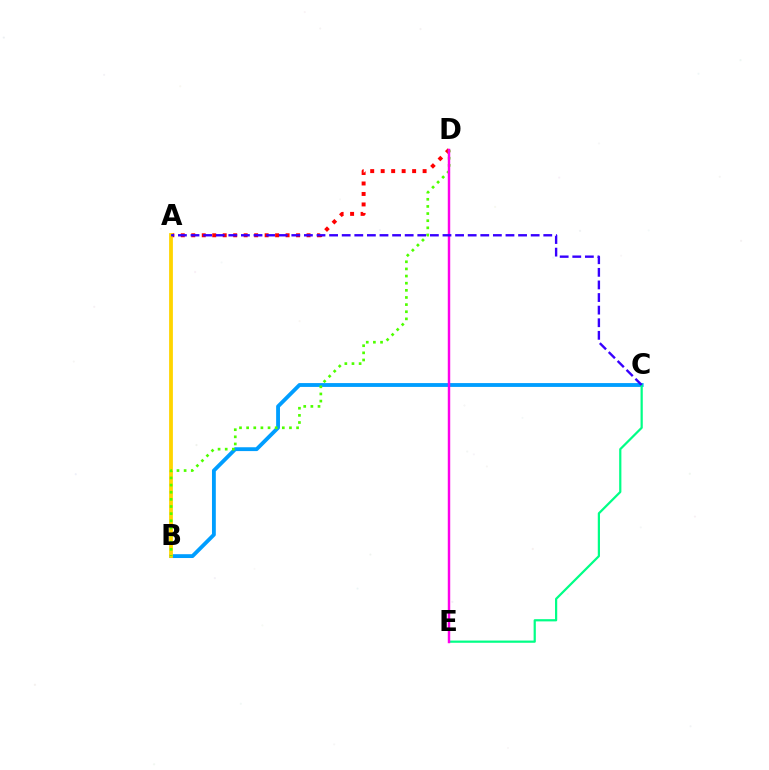{('B', 'C'): [{'color': '#009eff', 'line_style': 'solid', 'thickness': 2.76}], ('A', 'D'): [{'color': '#ff0000', 'line_style': 'dotted', 'thickness': 2.85}], ('A', 'B'): [{'color': '#ffd500', 'line_style': 'solid', 'thickness': 2.73}], ('B', 'D'): [{'color': '#4fff00', 'line_style': 'dotted', 'thickness': 1.94}], ('C', 'E'): [{'color': '#00ff86', 'line_style': 'solid', 'thickness': 1.6}], ('D', 'E'): [{'color': '#ff00ed', 'line_style': 'solid', 'thickness': 1.76}], ('A', 'C'): [{'color': '#3700ff', 'line_style': 'dashed', 'thickness': 1.71}]}